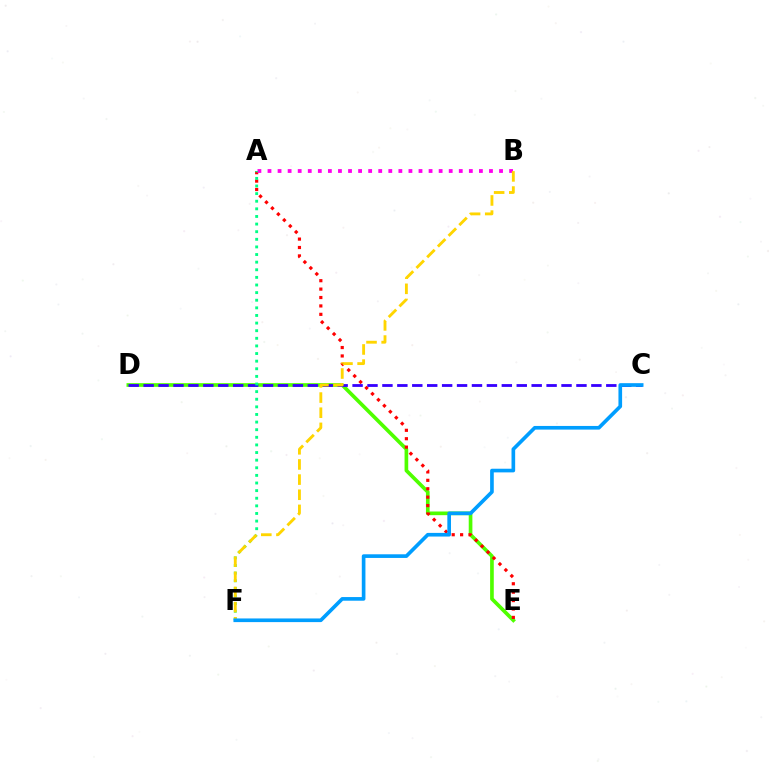{('D', 'E'): [{'color': '#4fff00', 'line_style': 'solid', 'thickness': 2.64}], ('A', 'E'): [{'color': '#ff0000', 'line_style': 'dotted', 'thickness': 2.29}], ('C', 'D'): [{'color': '#3700ff', 'line_style': 'dashed', 'thickness': 2.03}], ('A', 'B'): [{'color': '#ff00ed', 'line_style': 'dotted', 'thickness': 2.74}], ('A', 'F'): [{'color': '#00ff86', 'line_style': 'dotted', 'thickness': 2.07}], ('B', 'F'): [{'color': '#ffd500', 'line_style': 'dashed', 'thickness': 2.06}], ('C', 'F'): [{'color': '#009eff', 'line_style': 'solid', 'thickness': 2.63}]}